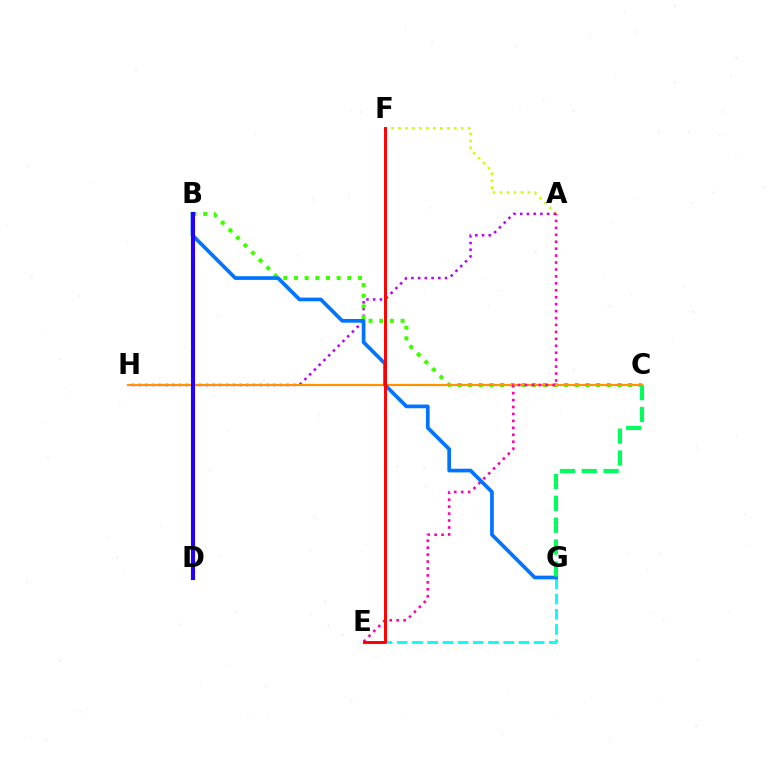{('A', 'F'): [{'color': '#d1ff00', 'line_style': 'dotted', 'thickness': 1.89}], ('A', 'H'): [{'color': '#b900ff', 'line_style': 'dotted', 'thickness': 1.83}], ('B', 'C'): [{'color': '#3dff00', 'line_style': 'dotted', 'thickness': 2.9}], ('C', 'H'): [{'color': '#ff9400', 'line_style': 'solid', 'thickness': 1.58}], ('A', 'E'): [{'color': '#ff00ac', 'line_style': 'dotted', 'thickness': 1.88}], ('E', 'G'): [{'color': '#00fff6', 'line_style': 'dashed', 'thickness': 2.07}], ('B', 'G'): [{'color': '#0074ff', 'line_style': 'solid', 'thickness': 2.66}], ('E', 'F'): [{'color': '#ff0000', 'line_style': 'solid', 'thickness': 2.12}], ('C', 'G'): [{'color': '#00ff5c', 'line_style': 'dashed', 'thickness': 2.97}], ('B', 'D'): [{'color': '#2500ff', 'line_style': 'solid', 'thickness': 2.95}]}